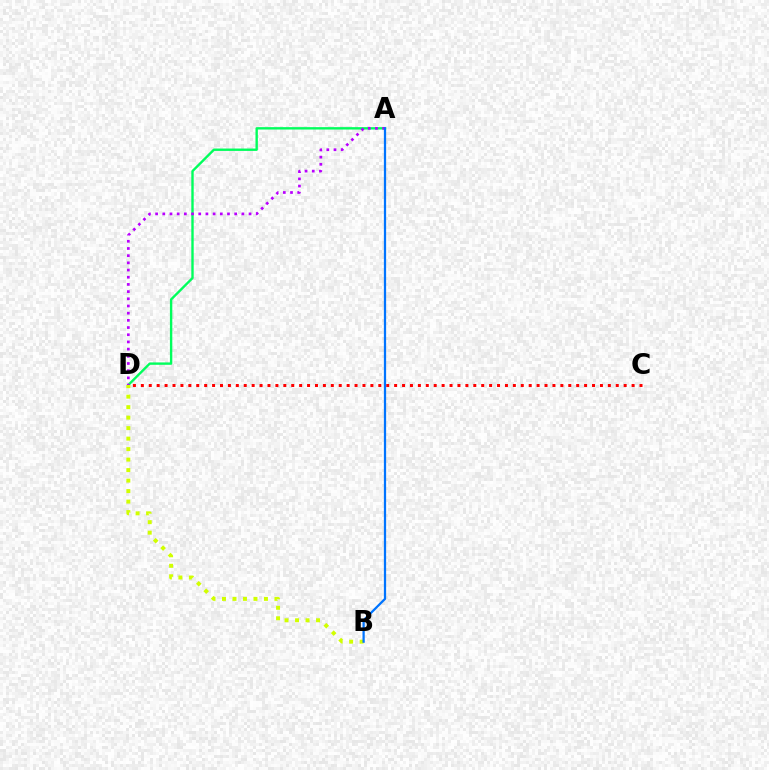{('C', 'D'): [{'color': '#ff0000', 'line_style': 'dotted', 'thickness': 2.15}], ('A', 'D'): [{'color': '#00ff5c', 'line_style': 'solid', 'thickness': 1.72}, {'color': '#b900ff', 'line_style': 'dotted', 'thickness': 1.95}], ('B', 'D'): [{'color': '#d1ff00', 'line_style': 'dotted', 'thickness': 2.85}], ('A', 'B'): [{'color': '#0074ff', 'line_style': 'solid', 'thickness': 1.62}]}